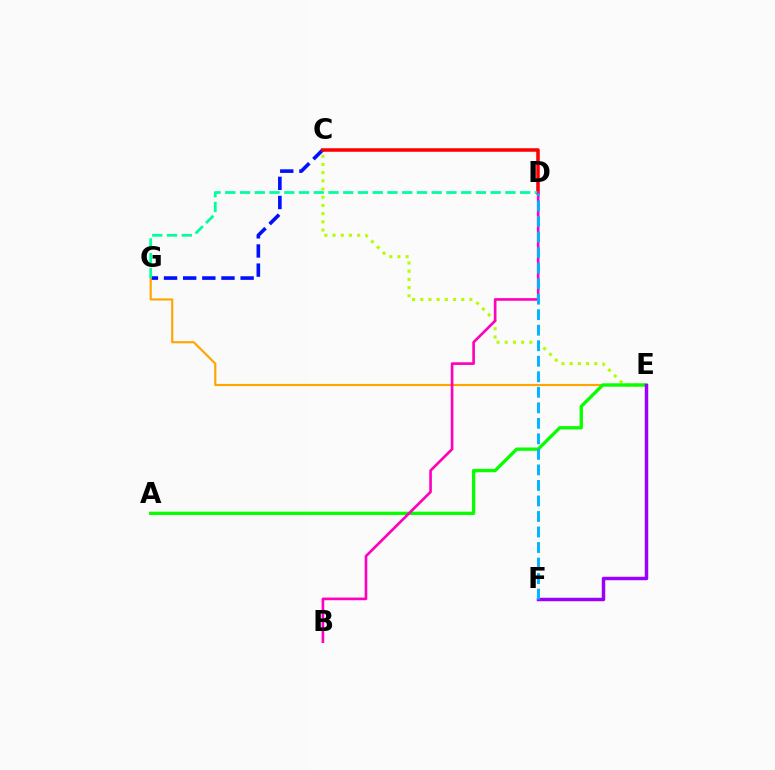{('C', 'E'): [{'color': '#b3ff00', 'line_style': 'dotted', 'thickness': 2.23}], ('C', 'G'): [{'color': '#0010ff', 'line_style': 'dashed', 'thickness': 2.6}], ('E', 'G'): [{'color': '#ffa500', 'line_style': 'solid', 'thickness': 1.55}], ('A', 'E'): [{'color': '#08ff00', 'line_style': 'solid', 'thickness': 2.39}], ('C', 'D'): [{'color': '#ff0000', 'line_style': 'solid', 'thickness': 2.54}], ('D', 'G'): [{'color': '#00ff9d', 'line_style': 'dashed', 'thickness': 2.0}], ('E', 'F'): [{'color': '#9b00ff', 'line_style': 'solid', 'thickness': 2.49}], ('B', 'D'): [{'color': '#ff00bd', 'line_style': 'solid', 'thickness': 1.91}], ('D', 'F'): [{'color': '#00b5ff', 'line_style': 'dashed', 'thickness': 2.11}]}